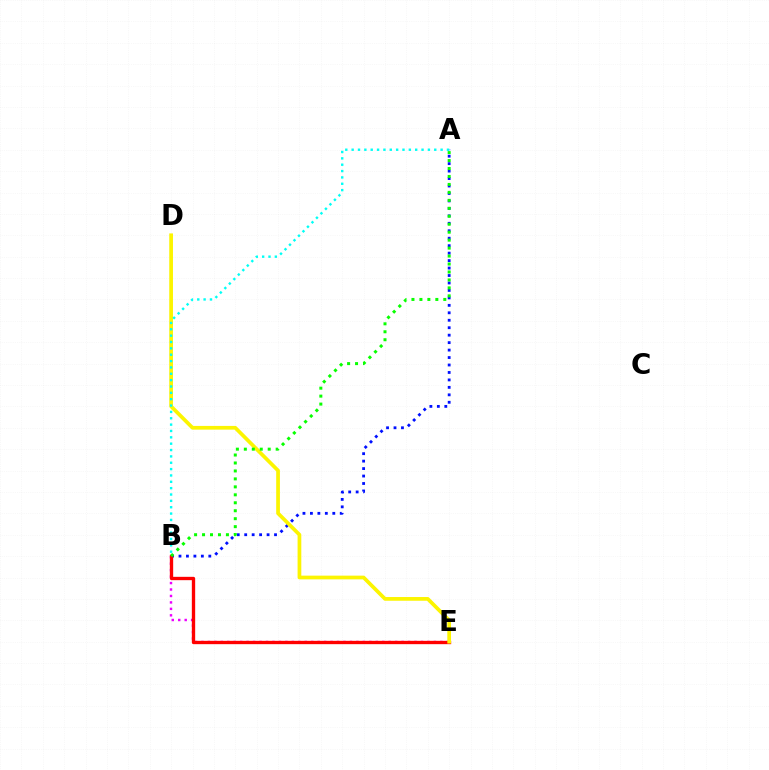{('B', 'E'): [{'color': '#ee00ff', 'line_style': 'dotted', 'thickness': 1.75}, {'color': '#ff0000', 'line_style': 'solid', 'thickness': 2.4}], ('A', 'B'): [{'color': '#0010ff', 'line_style': 'dotted', 'thickness': 2.03}, {'color': '#00fff6', 'line_style': 'dotted', 'thickness': 1.73}, {'color': '#08ff00', 'line_style': 'dotted', 'thickness': 2.16}], ('D', 'E'): [{'color': '#fcf500', 'line_style': 'solid', 'thickness': 2.68}]}